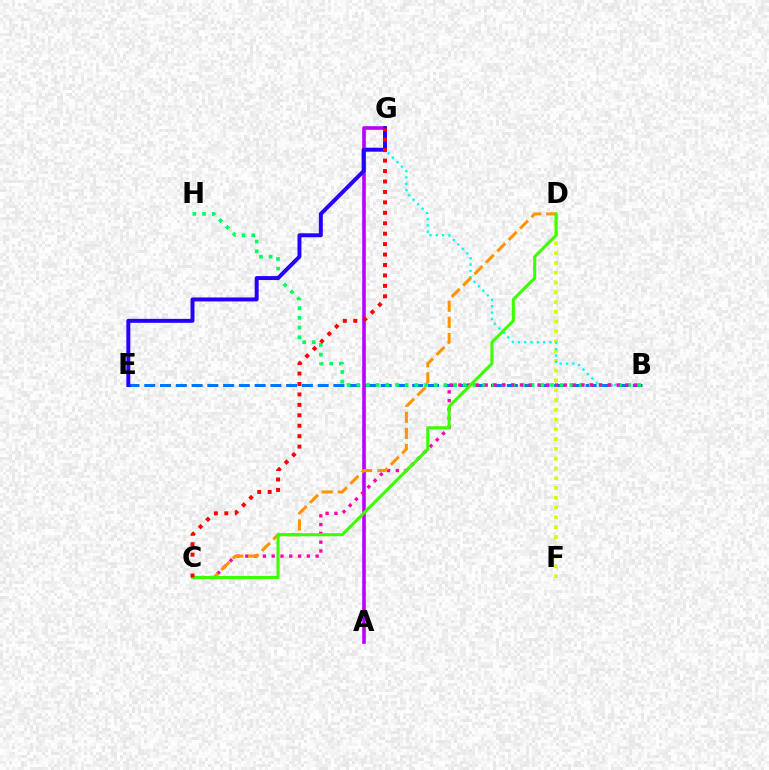{('D', 'F'): [{'color': '#d1ff00', 'line_style': 'dotted', 'thickness': 2.66}], ('B', 'G'): [{'color': '#00fff6', 'line_style': 'dotted', 'thickness': 1.71}], ('B', 'E'): [{'color': '#0074ff', 'line_style': 'dashed', 'thickness': 2.14}], ('B', 'H'): [{'color': '#00ff5c', 'line_style': 'dotted', 'thickness': 2.63}], ('A', 'G'): [{'color': '#b900ff', 'line_style': 'solid', 'thickness': 2.59}], ('B', 'C'): [{'color': '#ff00ac', 'line_style': 'dotted', 'thickness': 2.39}], ('C', 'D'): [{'color': '#ff9400', 'line_style': 'dashed', 'thickness': 2.19}, {'color': '#3dff00', 'line_style': 'solid', 'thickness': 2.21}], ('E', 'G'): [{'color': '#2500ff', 'line_style': 'solid', 'thickness': 2.84}], ('C', 'G'): [{'color': '#ff0000', 'line_style': 'dotted', 'thickness': 2.84}]}